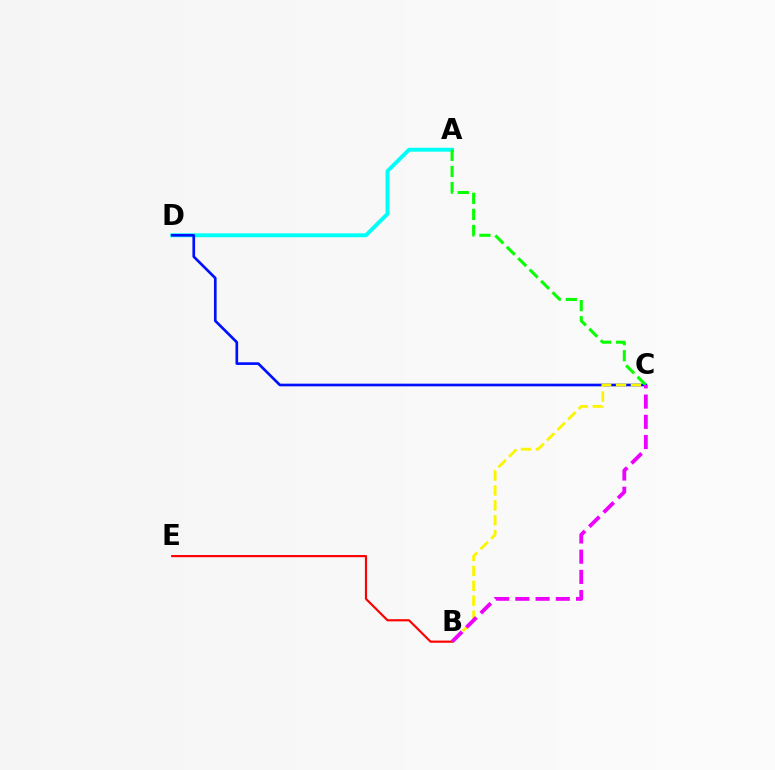{('B', 'E'): [{'color': '#ff0000', 'line_style': 'solid', 'thickness': 1.56}], ('A', 'D'): [{'color': '#00fff6', 'line_style': 'solid', 'thickness': 2.82}], ('C', 'D'): [{'color': '#0010ff', 'line_style': 'solid', 'thickness': 1.92}], ('A', 'C'): [{'color': '#08ff00', 'line_style': 'dashed', 'thickness': 2.19}], ('B', 'C'): [{'color': '#fcf500', 'line_style': 'dashed', 'thickness': 2.02}, {'color': '#ee00ff', 'line_style': 'dashed', 'thickness': 2.75}]}